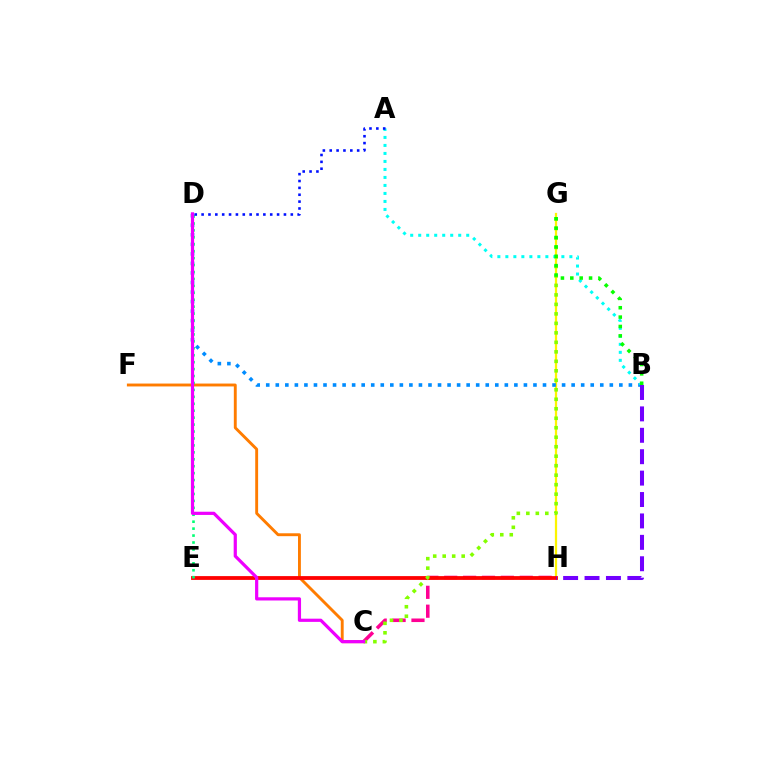{('C', 'F'): [{'color': '#ff7c00', 'line_style': 'solid', 'thickness': 2.08}], ('C', 'H'): [{'color': '#ff0094', 'line_style': 'dashed', 'thickness': 2.56}], ('G', 'H'): [{'color': '#fcf500', 'line_style': 'solid', 'thickness': 1.62}], ('E', 'H'): [{'color': '#ff0000', 'line_style': 'solid', 'thickness': 2.73}], ('B', 'D'): [{'color': '#008cff', 'line_style': 'dotted', 'thickness': 2.59}], ('C', 'G'): [{'color': '#84ff00', 'line_style': 'dotted', 'thickness': 2.58}], ('A', 'B'): [{'color': '#00fff6', 'line_style': 'dotted', 'thickness': 2.17}], ('B', 'G'): [{'color': '#08ff00', 'line_style': 'dotted', 'thickness': 2.55}], ('D', 'E'): [{'color': '#00ff74', 'line_style': 'dotted', 'thickness': 1.88}], ('C', 'D'): [{'color': '#ee00ff', 'line_style': 'solid', 'thickness': 2.31}], ('B', 'H'): [{'color': '#7200ff', 'line_style': 'dashed', 'thickness': 2.91}], ('A', 'D'): [{'color': '#0010ff', 'line_style': 'dotted', 'thickness': 1.86}]}